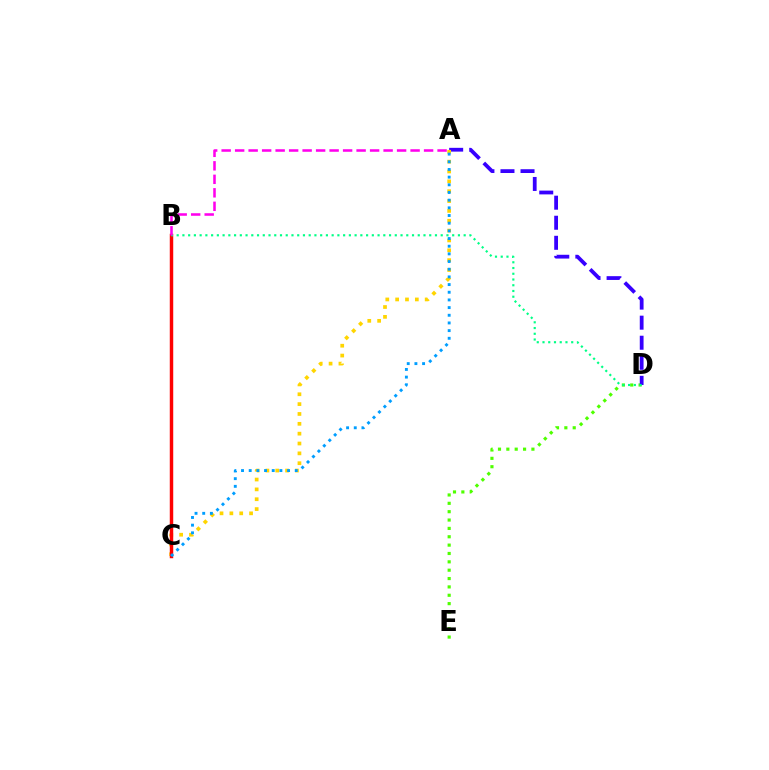{('D', 'E'): [{'color': '#4fff00', 'line_style': 'dotted', 'thickness': 2.27}], ('A', 'D'): [{'color': '#3700ff', 'line_style': 'dashed', 'thickness': 2.72}], ('A', 'C'): [{'color': '#ffd500', 'line_style': 'dotted', 'thickness': 2.68}, {'color': '#009eff', 'line_style': 'dotted', 'thickness': 2.08}], ('B', 'C'): [{'color': '#ff0000', 'line_style': 'solid', 'thickness': 2.48}], ('B', 'D'): [{'color': '#00ff86', 'line_style': 'dotted', 'thickness': 1.56}], ('A', 'B'): [{'color': '#ff00ed', 'line_style': 'dashed', 'thickness': 1.83}]}